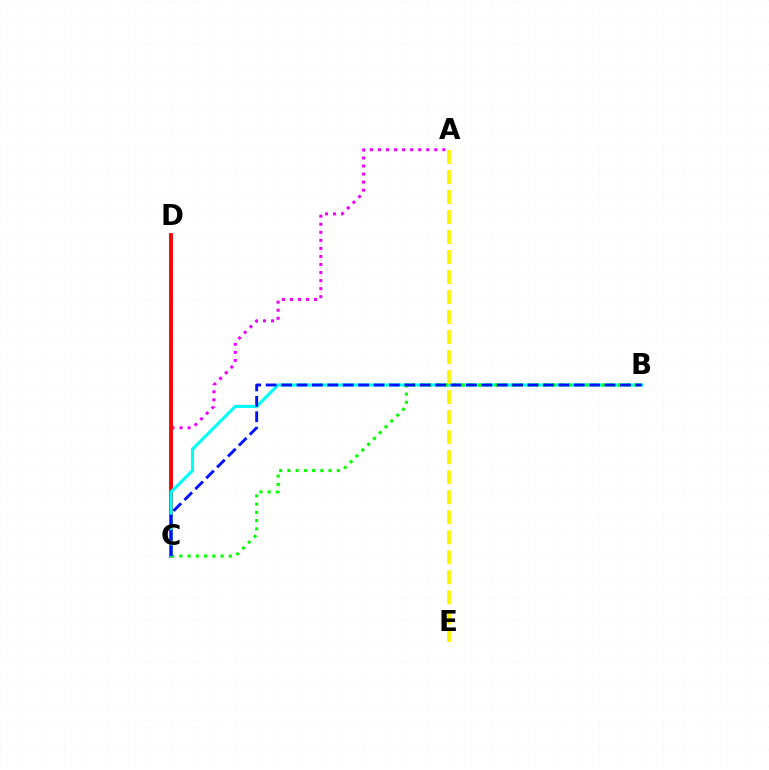{('A', 'C'): [{'color': '#ee00ff', 'line_style': 'dotted', 'thickness': 2.19}], ('C', 'D'): [{'color': '#ff0000', 'line_style': 'solid', 'thickness': 2.76}], ('B', 'C'): [{'color': '#00fff6', 'line_style': 'solid', 'thickness': 2.25}, {'color': '#08ff00', 'line_style': 'dotted', 'thickness': 2.24}, {'color': '#0010ff', 'line_style': 'dashed', 'thickness': 2.09}], ('A', 'E'): [{'color': '#fcf500', 'line_style': 'dashed', 'thickness': 2.72}]}